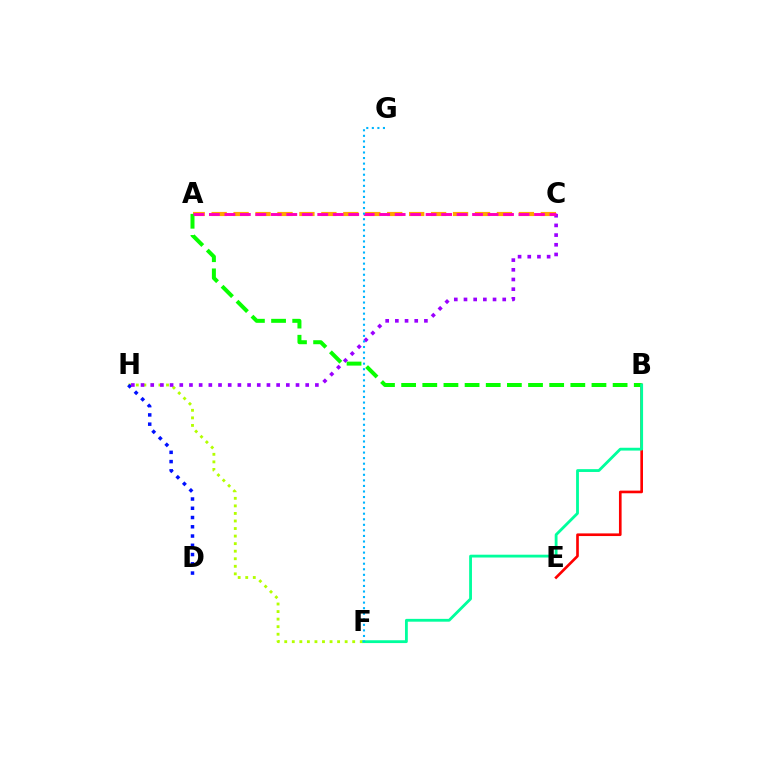{('F', 'H'): [{'color': '#b3ff00', 'line_style': 'dotted', 'thickness': 2.05}], ('B', 'E'): [{'color': '#ff0000', 'line_style': 'solid', 'thickness': 1.91}], ('D', 'H'): [{'color': '#0010ff', 'line_style': 'dotted', 'thickness': 2.51}], ('A', 'C'): [{'color': '#ffa500', 'line_style': 'dashed', 'thickness': 2.98}, {'color': '#ff00bd', 'line_style': 'dashed', 'thickness': 2.1}], ('C', 'H'): [{'color': '#9b00ff', 'line_style': 'dotted', 'thickness': 2.63}], ('A', 'B'): [{'color': '#08ff00', 'line_style': 'dashed', 'thickness': 2.87}], ('B', 'F'): [{'color': '#00ff9d', 'line_style': 'solid', 'thickness': 2.03}], ('F', 'G'): [{'color': '#00b5ff', 'line_style': 'dotted', 'thickness': 1.51}]}